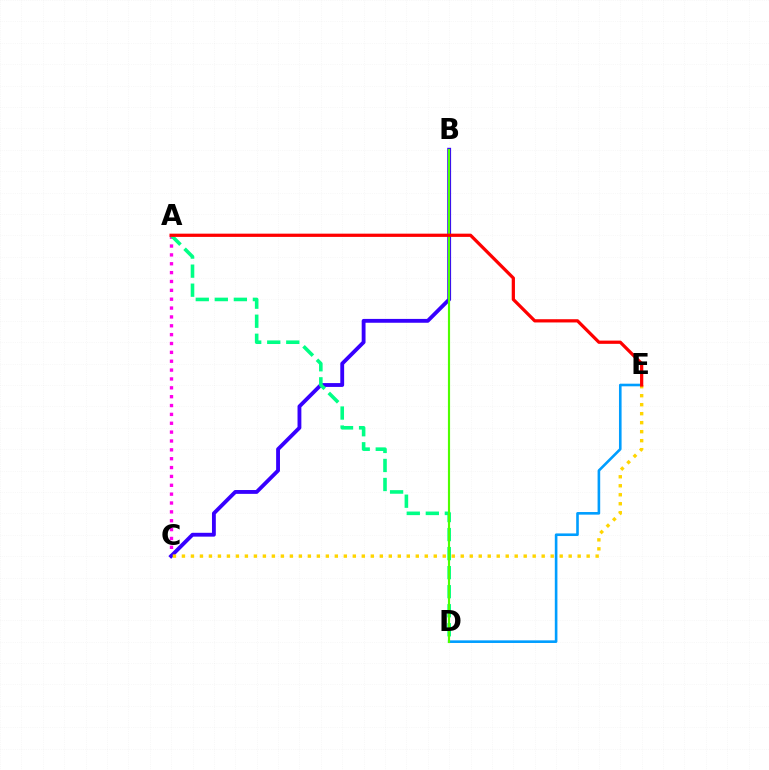{('D', 'E'): [{'color': '#009eff', 'line_style': 'solid', 'thickness': 1.88}], ('A', 'C'): [{'color': '#ff00ed', 'line_style': 'dotted', 'thickness': 2.41}], ('B', 'C'): [{'color': '#3700ff', 'line_style': 'solid', 'thickness': 2.76}], ('A', 'D'): [{'color': '#00ff86', 'line_style': 'dashed', 'thickness': 2.59}], ('C', 'E'): [{'color': '#ffd500', 'line_style': 'dotted', 'thickness': 2.44}], ('B', 'D'): [{'color': '#4fff00', 'line_style': 'solid', 'thickness': 1.55}], ('A', 'E'): [{'color': '#ff0000', 'line_style': 'solid', 'thickness': 2.33}]}